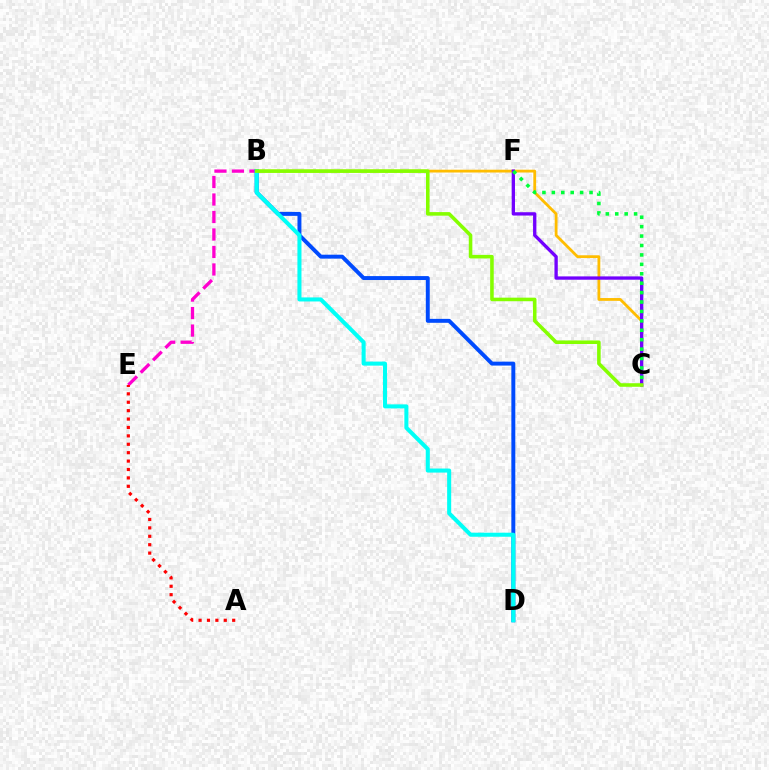{('B', 'C'): [{'color': '#ffbd00', 'line_style': 'solid', 'thickness': 2.02}, {'color': '#84ff00', 'line_style': 'solid', 'thickness': 2.57}], ('B', 'E'): [{'color': '#ff00cf', 'line_style': 'dashed', 'thickness': 2.38}], ('B', 'D'): [{'color': '#004bff', 'line_style': 'solid', 'thickness': 2.83}, {'color': '#00fff6', 'line_style': 'solid', 'thickness': 2.91}], ('A', 'E'): [{'color': '#ff0000', 'line_style': 'dotted', 'thickness': 2.28}], ('C', 'F'): [{'color': '#7200ff', 'line_style': 'solid', 'thickness': 2.39}, {'color': '#00ff39', 'line_style': 'dotted', 'thickness': 2.56}]}